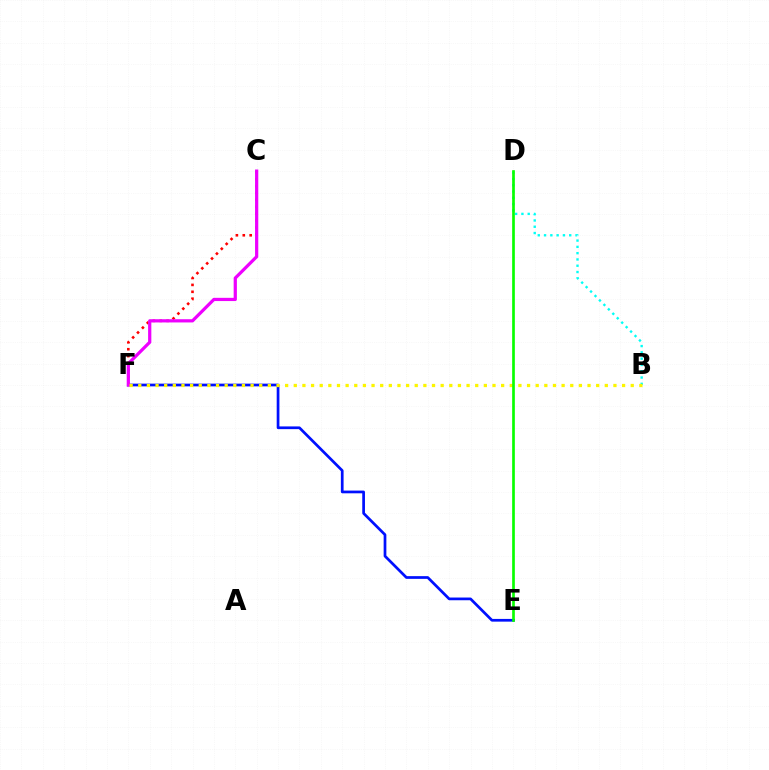{('E', 'F'): [{'color': '#0010ff', 'line_style': 'solid', 'thickness': 1.96}], ('C', 'F'): [{'color': '#ff0000', 'line_style': 'dotted', 'thickness': 1.87}, {'color': '#ee00ff', 'line_style': 'solid', 'thickness': 2.32}], ('B', 'D'): [{'color': '#00fff6', 'line_style': 'dotted', 'thickness': 1.71}], ('B', 'F'): [{'color': '#fcf500', 'line_style': 'dotted', 'thickness': 2.35}], ('D', 'E'): [{'color': '#08ff00', 'line_style': 'solid', 'thickness': 1.93}]}